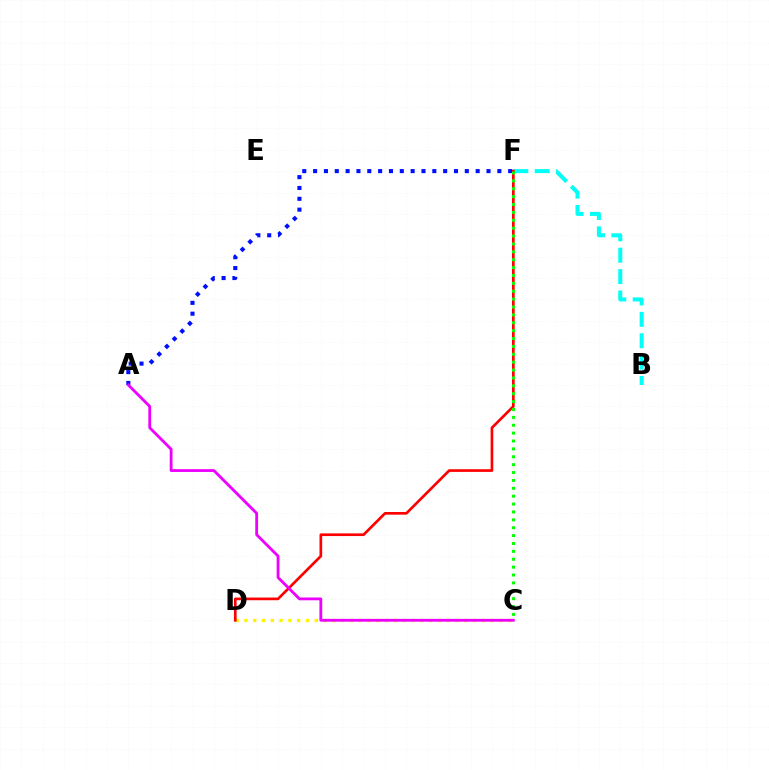{('B', 'F'): [{'color': '#00fff6', 'line_style': 'dashed', 'thickness': 2.9}], ('C', 'D'): [{'color': '#fcf500', 'line_style': 'dotted', 'thickness': 2.39}], ('A', 'F'): [{'color': '#0010ff', 'line_style': 'dotted', 'thickness': 2.94}], ('D', 'F'): [{'color': '#ff0000', 'line_style': 'solid', 'thickness': 1.93}], ('C', 'F'): [{'color': '#08ff00', 'line_style': 'dotted', 'thickness': 2.14}], ('A', 'C'): [{'color': '#ee00ff', 'line_style': 'solid', 'thickness': 2.03}]}